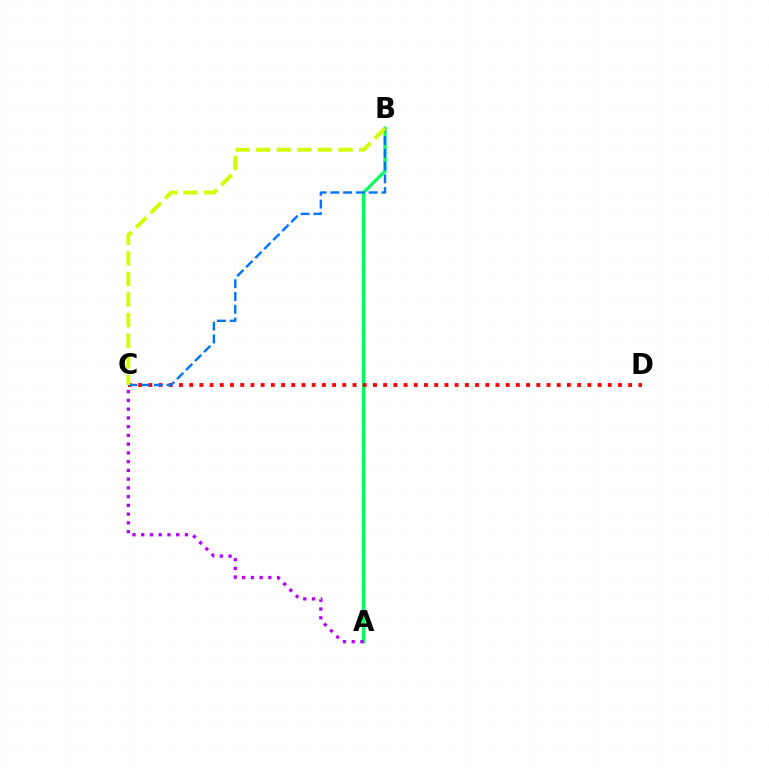{('A', 'B'): [{'color': '#00ff5c', 'line_style': 'solid', 'thickness': 2.31}], ('C', 'D'): [{'color': '#ff0000', 'line_style': 'dotted', 'thickness': 2.77}], ('B', 'C'): [{'color': '#0074ff', 'line_style': 'dashed', 'thickness': 1.73}, {'color': '#d1ff00', 'line_style': 'dashed', 'thickness': 2.8}], ('A', 'C'): [{'color': '#b900ff', 'line_style': 'dotted', 'thickness': 2.38}]}